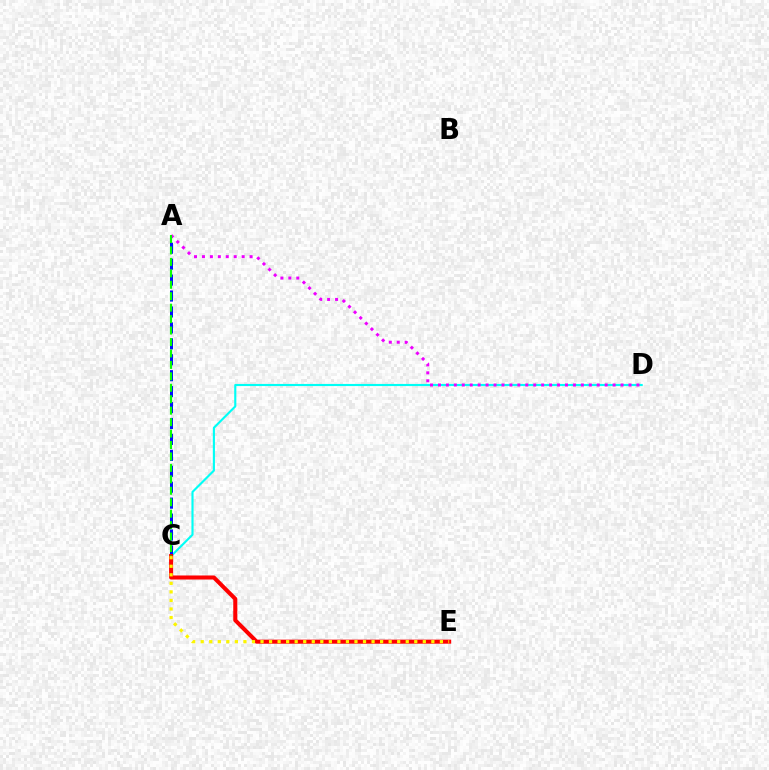{('C', 'D'): [{'color': '#00fff6', 'line_style': 'solid', 'thickness': 1.53}], ('A', 'C'): [{'color': '#0010ff', 'line_style': 'dashed', 'thickness': 2.16}, {'color': '#08ff00', 'line_style': 'dashed', 'thickness': 1.55}], ('C', 'E'): [{'color': '#ff0000', 'line_style': 'solid', 'thickness': 2.92}, {'color': '#fcf500', 'line_style': 'dotted', 'thickness': 2.32}], ('A', 'D'): [{'color': '#ee00ff', 'line_style': 'dotted', 'thickness': 2.16}]}